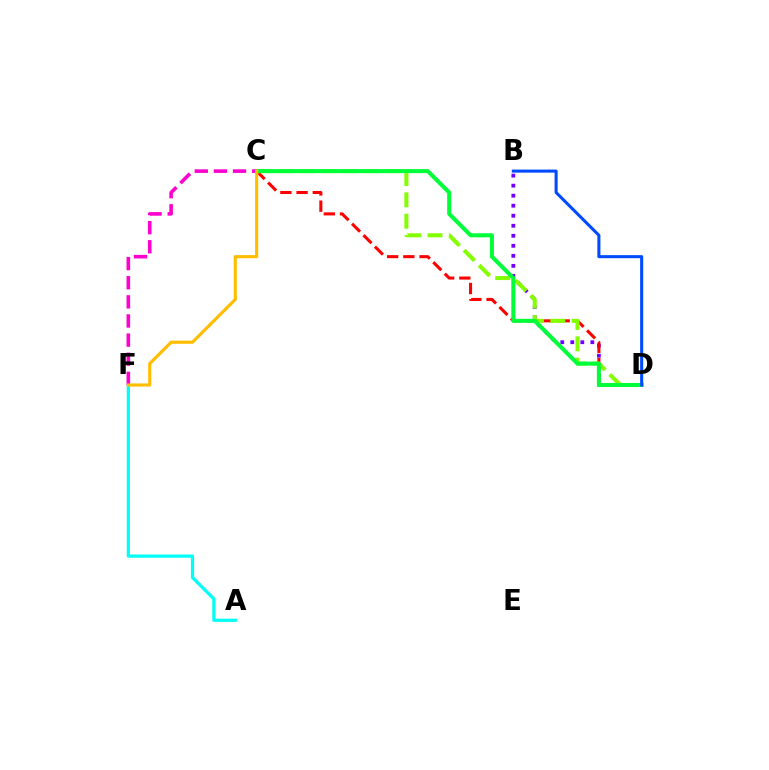{('B', 'D'): [{'color': '#7200ff', 'line_style': 'dotted', 'thickness': 2.72}, {'color': '#004bff', 'line_style': 'solid', 'thickness': 2.2}], ('C', 'D'): [{'color': '#ff0000', 'line_style': 'dashed', 'thickness': 2.2}, {'color': '#84ff00', 'line_style': 'dashed', 'thickness': 2.9}, {'color': '#00ff39', 'line_style': 'solid', 'thickness': 2.9}], ('A', 'F'): [{'color': '#00fff6', 'line_style': 'solid', 'thickness': 2.32}], ('C', 'F'): [{'color': '#ff00cf', 'line_style': 'dashed', 'thickness': 2.6}, {'color': '#ffbd00', 'line_style': 'solid', 'thickness': 2.26}]}